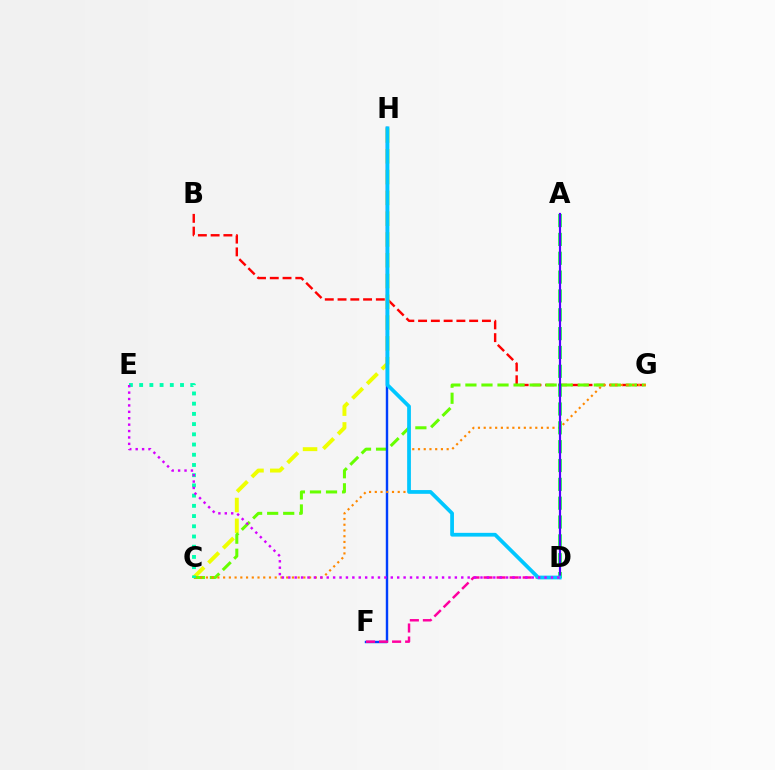{('B', 'G'): [{'color': '#ff0000', 'line_style': 'dashed', 'thickness': 1.73}], ('C', 'H'): [{'color': '#eeff00', 'line_style': 'dashed', 'thickness': 2.82}], ('C', 'G'): [{'color': '#66ff00', 'line_style': 'dashed', 'thickness': 2.18}, {'color': '#ff8800', 'line_style': 'dotted', 'thickness': 1.56}], ('F', 'H'): [{'color': '#003fff', 'line_style': 'solid', 'thickness': 1.74}], ('D', 'F'): [{'color': '#ff00a0', 'line_style': 'dashed', 'thickness': 1.77}], ('A', 'D'): [{'color': '#00ff27', 'line_style': 'dashed', 'thickness': 2.56}, {'color': '#4f00ff', 'line_style': 'solid', 'thickness': 1.57}], ('C', 'E'): [{'color': '#00ffaf', 'line_style': 'dotted', 'thickness': 2.78}], ('D', 'H'): [{'color': '#00c7ff', 'line_style': 'solid', 'thickness': 2.7}], ('D', 'E'): [{'color': '#d600ff', 'line_style': 'dotted', 'thickness': 1.74}]}